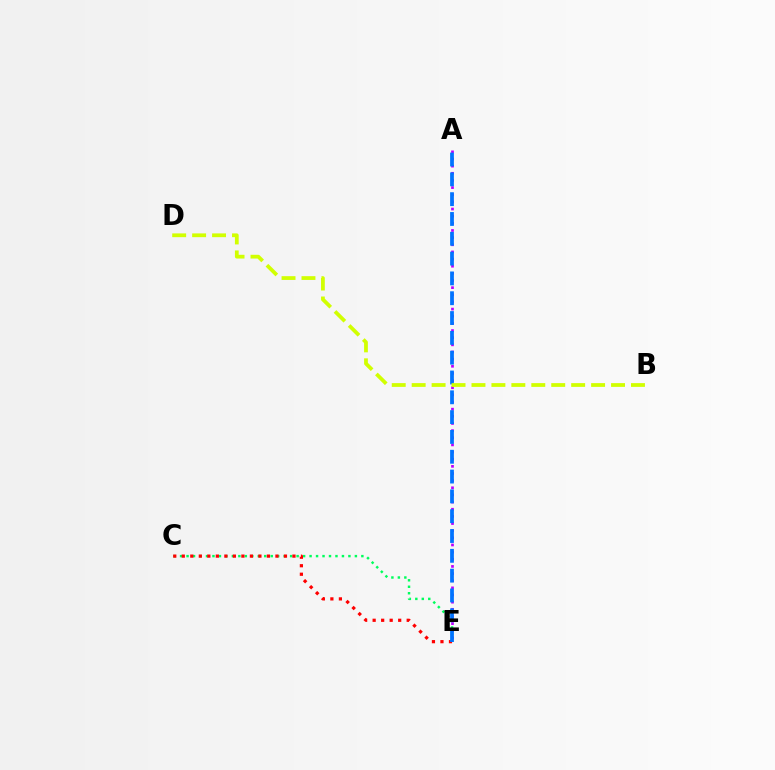{('C', 'E'): [{'color': '#00ff5c', 'line_style': 'dotted', 'thickness': 1.76}, {'color': '#ff0000', 'line_style': 'dotted', 'thickness': 2.31}], ('A', 'E'): [{'color': '#b900ff', 'line_style': 'dotted', 'thickness': 1.94}, {'color': '#0074ff', 'line_style': 'dashed', 'thickness': 2.69}], ('B', 'D'): [{'color': '#d1ff00', 'line_style': 'dashed', 'thickness': 2.71}]}